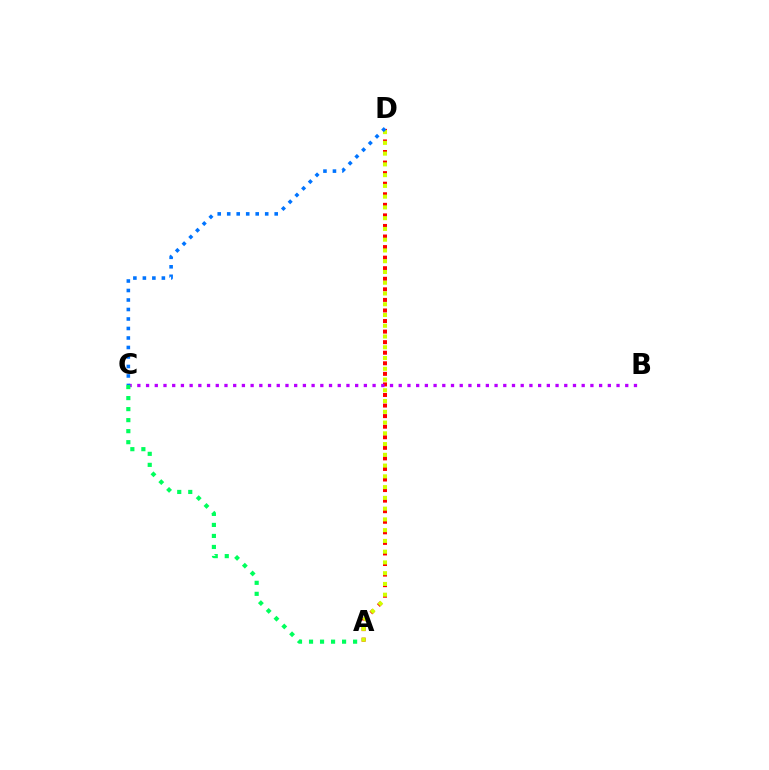{('A', 'D'): [{'color': '#ff0000', 'line_style': 'dotted', 'thickness': 2.87}, {'color': '#d1ff00', 'line_style': 'dotted', 'thickness': 2.92}], ('B', 'C'): [{'color': '#b900ff', 'line_style': 'dotted', 'thickness': 2.37}], ('A', 'C'): [{'color': '#00ff5c', 'line_style': 'dotted', 'thickness': 2.99}], ('C', 'D'): [{'color': '#0074ff', 'line_style': 'dotted', 'thickness': 2.58}]}